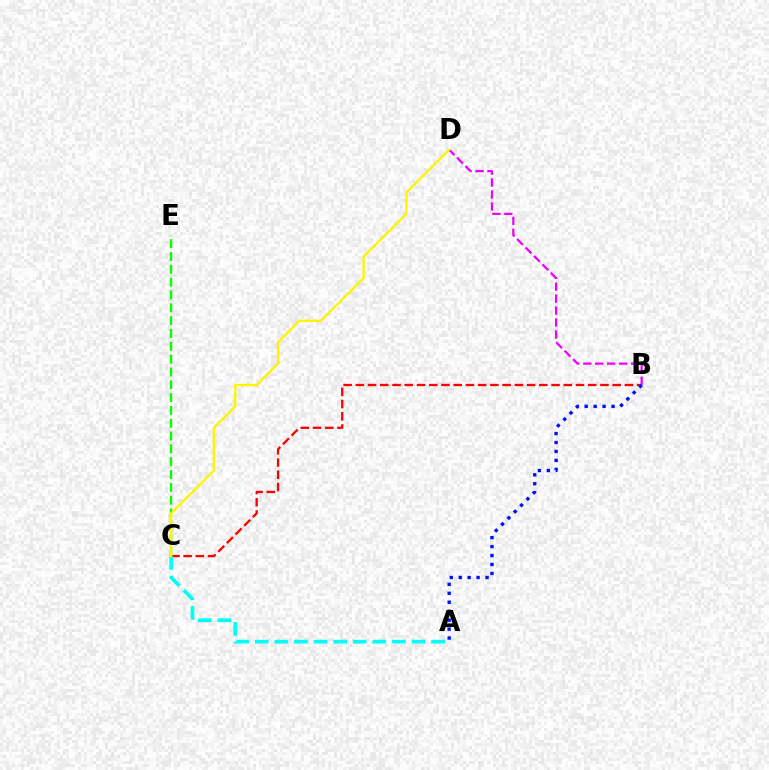{('C', 'E'): [{'color': '#08ff00', 'line_style': 'dashed', 'thickness': 1.74}], ('B', 'D'): [{'color': '#ee00ff', 'line_style': 'dashed', 'thickness': 1.62}], ('B', 'C'): [{'color': '#ff0000', 'line_style': 'dashed', 'thickness': 1.66}], ('A', 'B'): [{'color': '#0010ff', 'line_style': 'dotted', 'thickness': 2.43}], ('A', 'C'): [{'color': '#00fff6', 'line_style': 'dashed', 'thickness': 2.66}], ('C', 'D'): [{'color': '#fcf500', 'line_style': 'solid', 'thickness': 1.67}]}